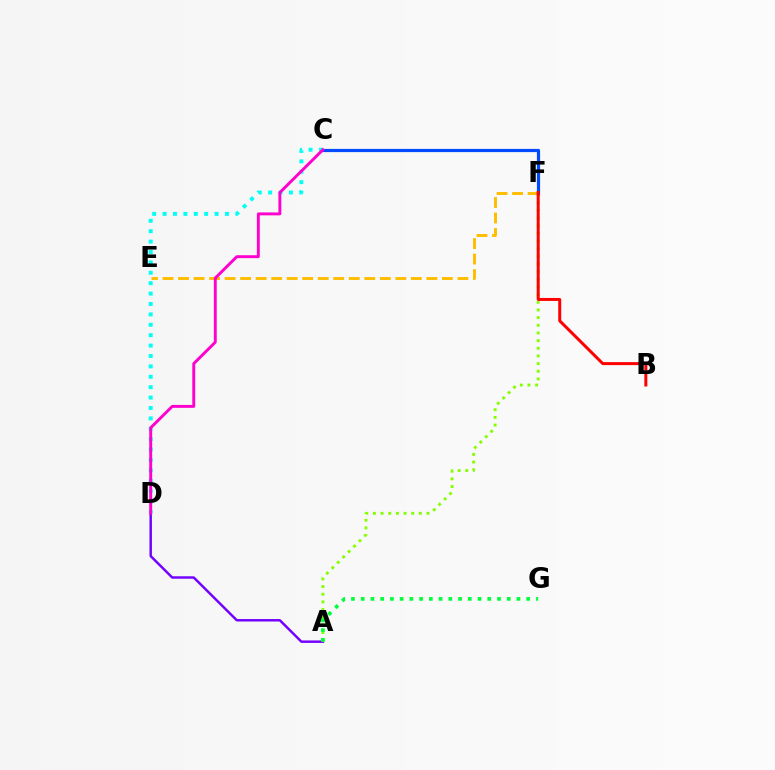{('A', 'D'): [{'color': '#7200ff', 'line_style': 'solid', 'thickness': 1.77}], ('A', 'F'): [{'color': '#84ff00', 'line_style': 'dotted', 'thickness': 2.08}], ('E', 'F'): [{'color': '#ffbd00', 'line_style': 'dashed', 'thickness': 2.11}], ('C', 'D'): [{'color': '#00fff6', 'line_style': 'dotted', 'thickness': 2.83}, {'color': '#ff00cf', 'line_style': 'solid', 'thickness': 2.1}], ('A', 'G'): [{'color': '#00ff39', 'line_style': 'dotted', 'thickness': 2.65}], ('C', 'F'): [{'color': '#004bff', 'line_style': 'solid', 'thickness': 2.3}], ('B', 'F'): [{'color': '#ff0000', 'line_style': 'solid', 'thickness': 2.15}]}